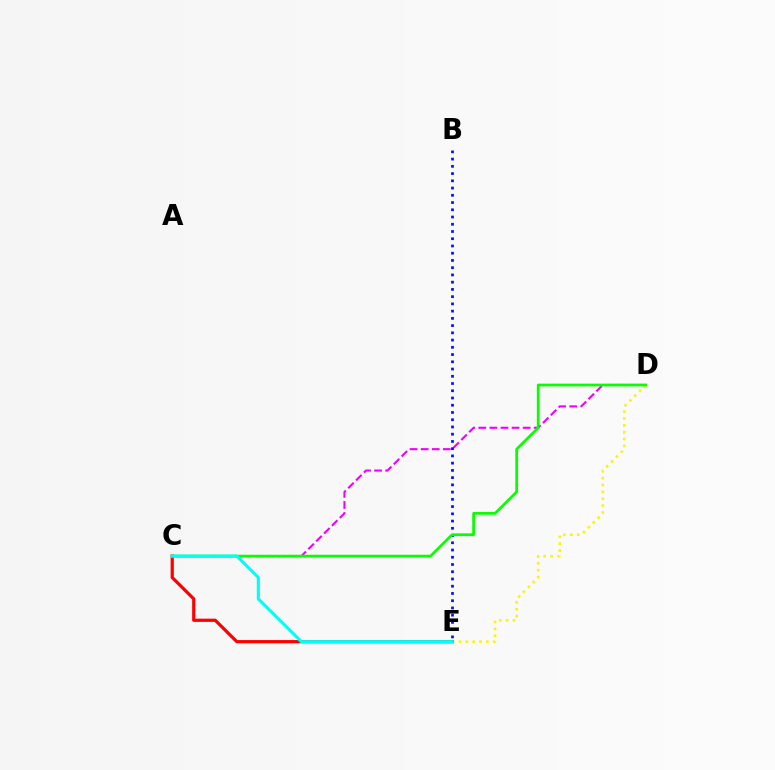{('C', 'D'): [{'color': '#ee00ff', 'line_style': 'dashed', 'thickness': 1.51}, {'color': '#08ff00', 'line_style': 'solid', 'thickness': 1.97}], ('B', 'E'): [{'color': '#0010ff', 'line_style': 'dotted', 'thickness': 1.97}], ('D', 'E'): [{'color': '#fcf500', 'line_style': 'dotted', 'thickness': 1.86}], ('C', 'E'): [{'color': '#ff0000', 'line_style': 'solid', 'thickness': 2.32}, {'color': '#00fff6', 'line_style': 'solid', 'thickness': 2.24}]}